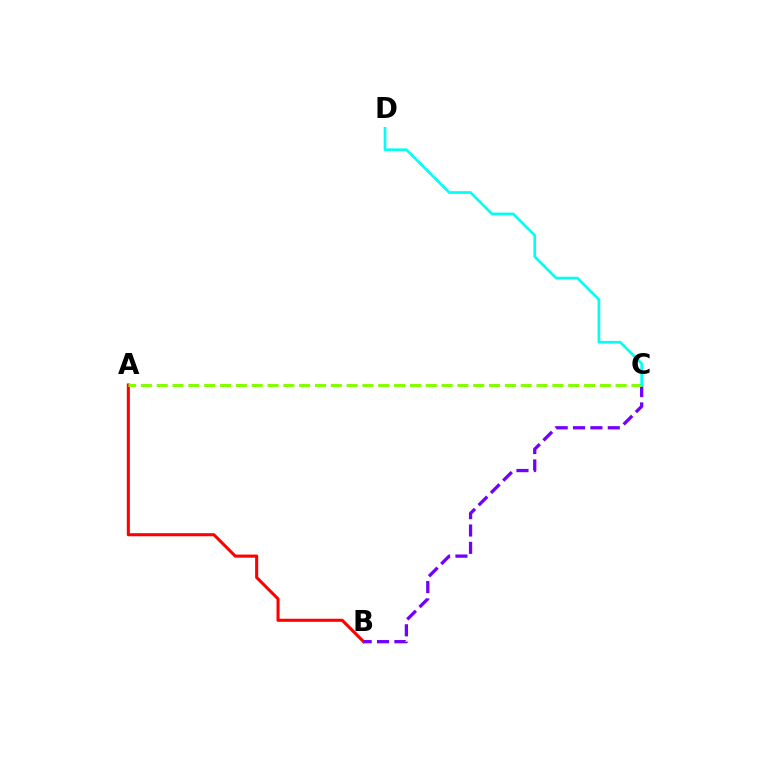{('A', 'B'): [{'color': '#ff0000', 'line_style': 'solid', 'thickness': 2.21}], ('B', 'C'): [{'color': '#7200ff', 'line_style': 'dashed', 'thickness': 2.36}], ('A', 'C'): [{'color': '#84ff00', 'line_style': 'dashed', 'thickness': 2.15}], ('C', 'D'): [{'color': '#00fff6', 'line_style': 'solid', 'thickness': 1.92}]}